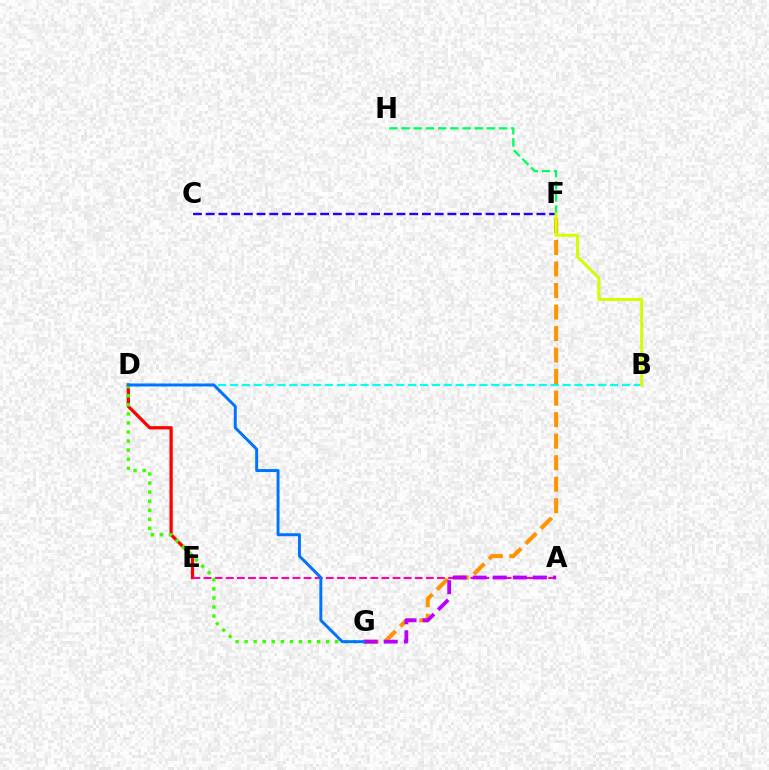{('D', 'E'): [{'color': '#ff0000', 'line_style': 'solid', 'thickness': 2.34}], ('C', 'F'): [{'color': '#2500ff', 'line_style': 'dashed', 'thickness': 1.73}], ('B', 'D'): [{'color': '#00fff6', 'line_style': 'dashed', 'thickness': 1.61}], ('A', 'E'): [{'color': '#ff00ac', 'line_style': 'dashed', 'thickness': 1.51}], ('F', 'G'): [{'color': '#ff9400', 'line_style': 'dashed', 'thickness': 2.92}], ('A', 'G'): [{'color': '#b900ff', 'line_style': 'dashed', 'thickness': 2.73}], ('F', 'H'): [{'color': '#00ff5c', 'line_style': 'dashed', 'thickness': 1.65}], ('B', 'F'): [{'color': '#d1ff00', 'line_style': 'solid', 'thickness': 2.13}], ('D', 'G'): [{'color': '#3dff00', 'line_style': 'dotted', 'thickness': 2.46}, {'color': '#0074ff', 'line_style': 'solid', 'thickness': 2.13}]}